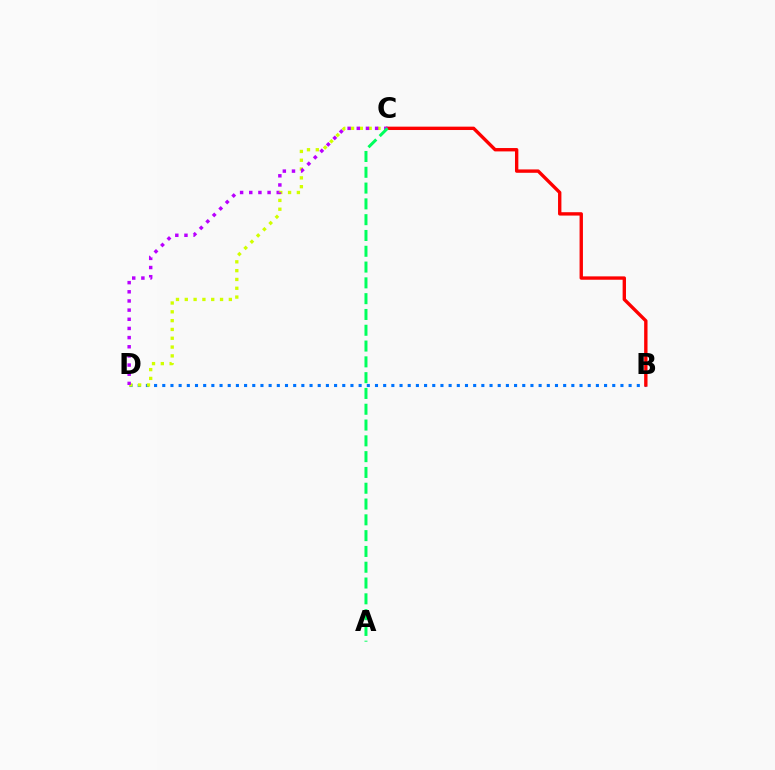{('B', 'D'): [{'color': '#0074ff', 'line_style': 'dotted', 'thickness': 2.22}], ('C', 'D'): [{'color': '#d1ff00', 'line_style': 'dotted', 'thickness': 2.39}, {'color': '#b900ff', 'line_style': 'dotted', 'thickness': 2.49}], ('B', 'C'): [{'color': '#ff0000', 'line_style': 'solid', 'thickness': 2.42}], ('A', 'C'): [{'color': '#00ff5c', 'line_style': 'dashed', 'thickness': 2.15}]}